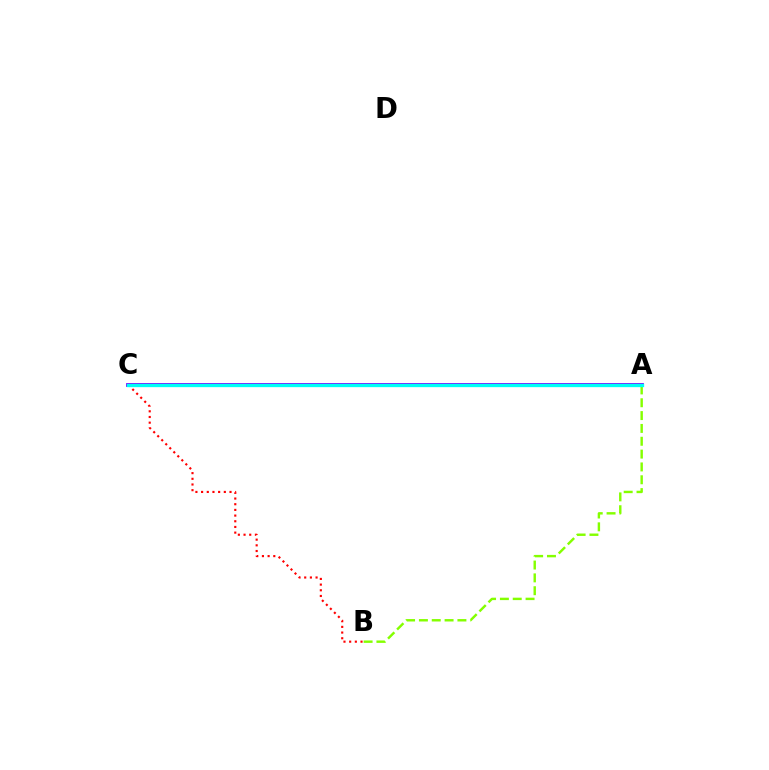{('A', 'B'): [{'color': '#84ff00', 'line_style': 'dashed', 'thickness': 1.74}], ('A', 'C'): [{'color': '#7200ff', 'line_style': 'solid', 'thickness': 2.73}, {'color': '#00fff6', 'line_style': 'solid', 'thickness': 2.38}], ('B', 'C'): [{'color': '#ff0000', 'line_style': 'dotted', 'thickness': 1.54}]}